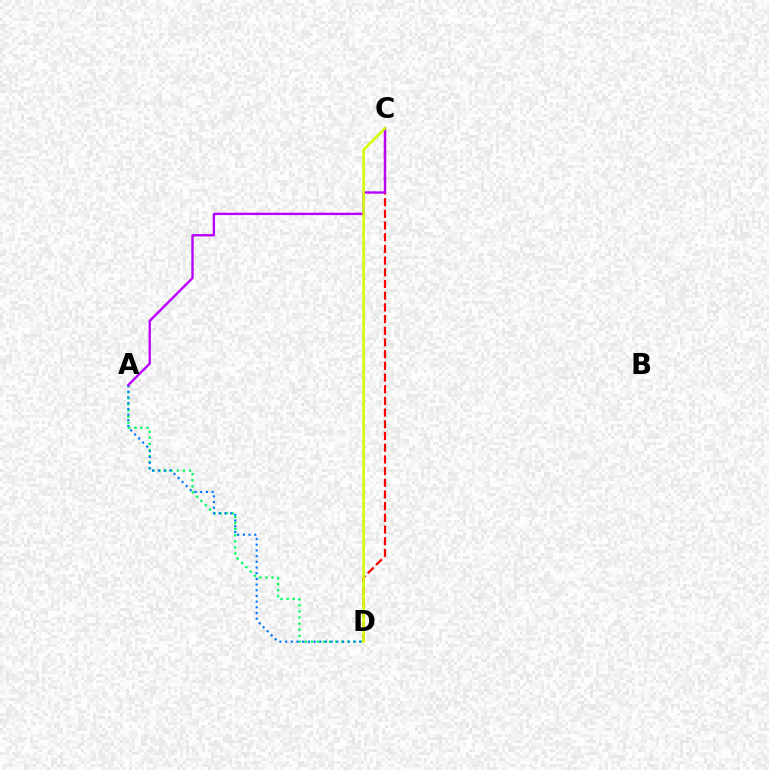{('A', 'D'): [{'color': '#00ff5c', 'line_style': 'dotted', 'thickness': 1.65}, {'color': '#0074ff', 'line_style': 'dotted', 'thickness': 1.55}], ('C', 'D'): [{'color': '#ff0000', 'line_style': 'dashed', 'thickness': 1.59}, {'color': '#d1ff00', 'line_style': 'solid', 'thickness': 1.83}], ('A', 'C'): [{'color': '#b900ff', 'line_style': 'solid', 'thickness': 1.71}]}